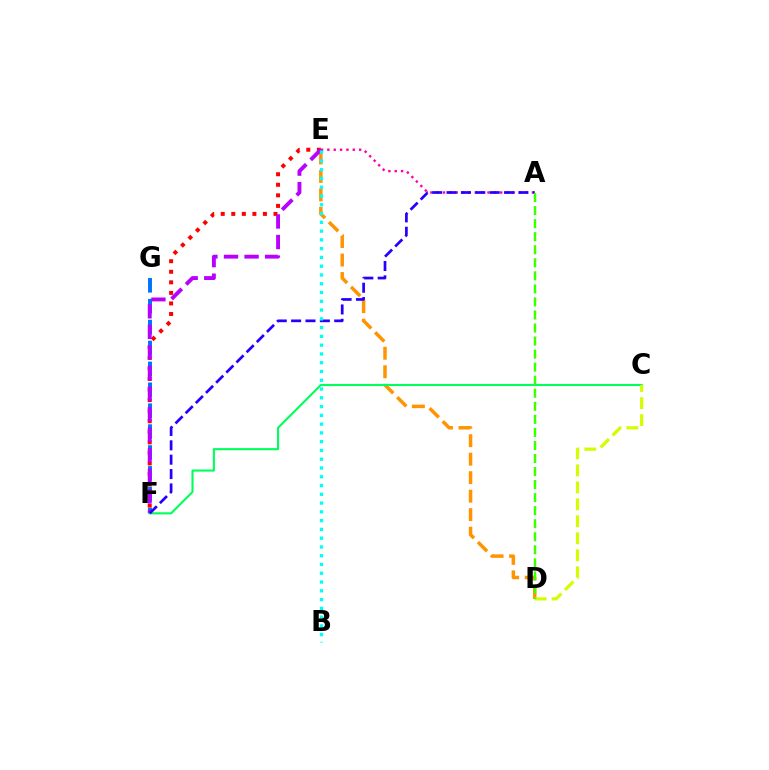{('E', 'F'): [{'color': '#ff0000', 'line_style': 'dotted', 'thickness': 2.87}, {'color': '#b900ff', 'line_style': 'dashed', 'thickness': 2.79}], ('F', 'G'): [{'color': '#0074ff', 'line_style': 'dashed', 'thickness': 2.84}], ('D', 'E'): [{'color': '#ff9400', 'line_style': 'dashed', 'thickness': 2.51}], ('A', 'E'): [{'color': '#ff00ac', 'line_style': 'dotted', 'thickness': 1.73}], ('C', 'F'): [{'color': '#00ff5c', 'line_style': 'solid', 'thickness': 1.52}], ('A', 'F'): [{'color': '#2500ff', 'line_style': 'dashed', 'thickness': 1.95}], ('B', 'E'): [{'color': '#00fff6', 'line_style': 'dotted', 'thickness': 2.38}], ('C', 'D'): [{'color': '#d1ff00', 'line_style': 'dashed', 'thickness': 2.31}], ('A', 'D'): [{'color': '#3dff00', 'line_style': 'dashed', 'thickness': 1.77}]}